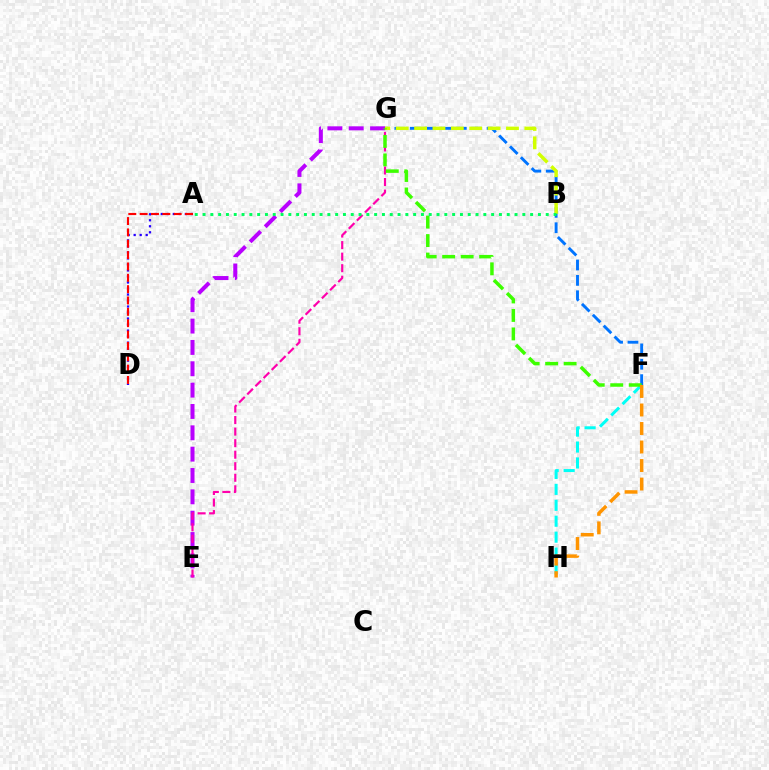{('E', 'G'): [{'color': '#b900ff', 'line_style': 'dashed', 'thickness': 2.9}, {'color': '#ff00ac', 'line_style': 'dashed', 'thickness': 1.57}], ('A', 'D'): [{'color': '#2500ff', 'line_style': 'dotted', 'thickness': 1.63}, {'color': '#ff0000', 'line_style': 'dashed', 'thickness': 1.54}], ('F', 'H'): [{'color': '#00fff6', 'line_style': 'dashed', 'thickness': 2.16}, {'color': '#ff9400', 'line_style': 'dashed', 'thickness': 2.52}], ('F', 'G'): [{'color': '#0074ff', 'line_style': 'dashed', 'thickness': 2.09}, {'color': '#3dff00', 'line_style': 'dashed', 'thickness': 2.51}], ('B', 'G'): [{'color': '#d1ff00', 'line_style': 'dashed', 'thickness': 2.5}], ('A', 'B'): [{'color': '#00ff5c', 'line_style': 'dotted', 'thickness': 2.12}]}